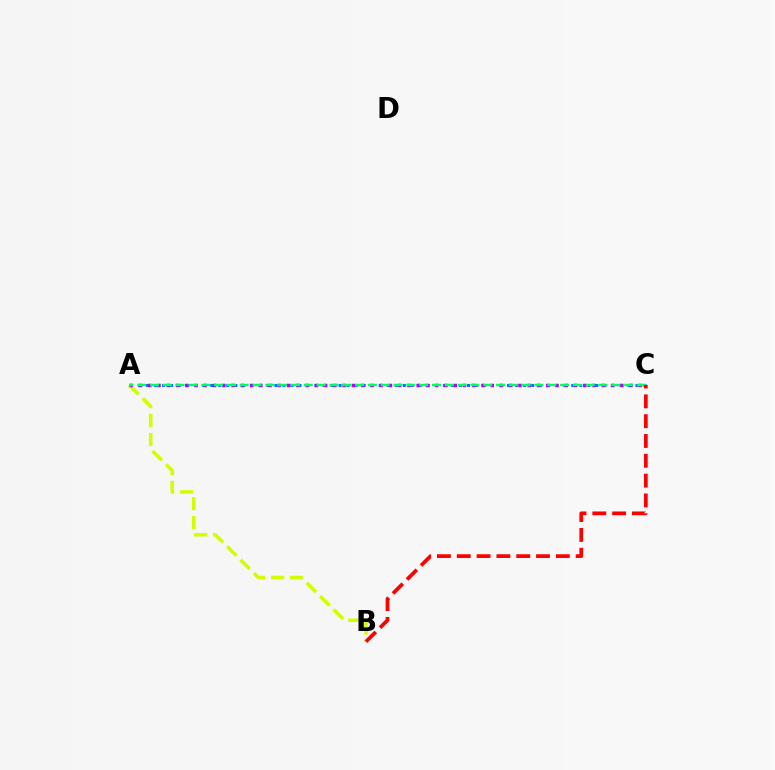{('A', 'B'): [{'color': '#d1ff00', 'line_style': 'dashed', 'thickness': 2.57}], ('A', 'C'): [{'color': '#0074ff', 'line_style': 'dotted', 'thickness': 2.18}, {'color': '#b900ff', 'line_style': 'dotted', 'thickness': 2.51}, {'color': '#00ff5c', 'line_style': 'dashed', 'thickness': 1.74}], ('B', 'C'): [{'color': '#ff0000', 'line_style': 'dashed', 'thickness': 2.69}]}